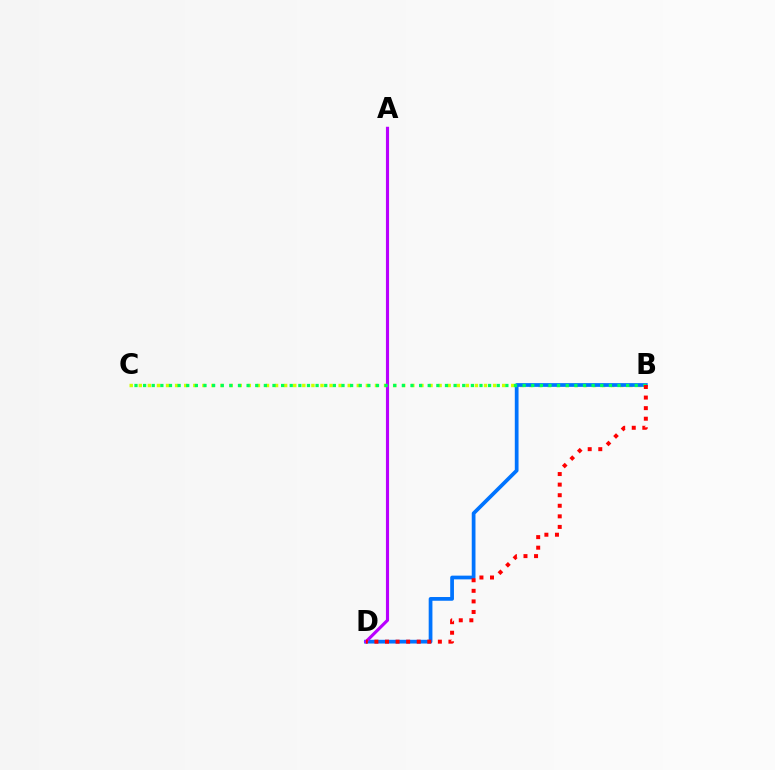{('B', 'C'): [{'color': '#d1ff00', 'line_style': 'dotted', 'thickness': 2.47}, {'color': '#00ff5c', 'line_style': 'dotted', 'thickness': 2.34}], ('B', 'D'): [{'color': '#0074ff', 'line_style': 'solid', 'thickness': 2.69}, {'color': '#ff0000', 'line_style': 'dotted', 'thickness': 2.87}], ('A', 'D'): [{'color': '#b900ff', 'line_style': 'solid', 'thickness': 2.25}]}